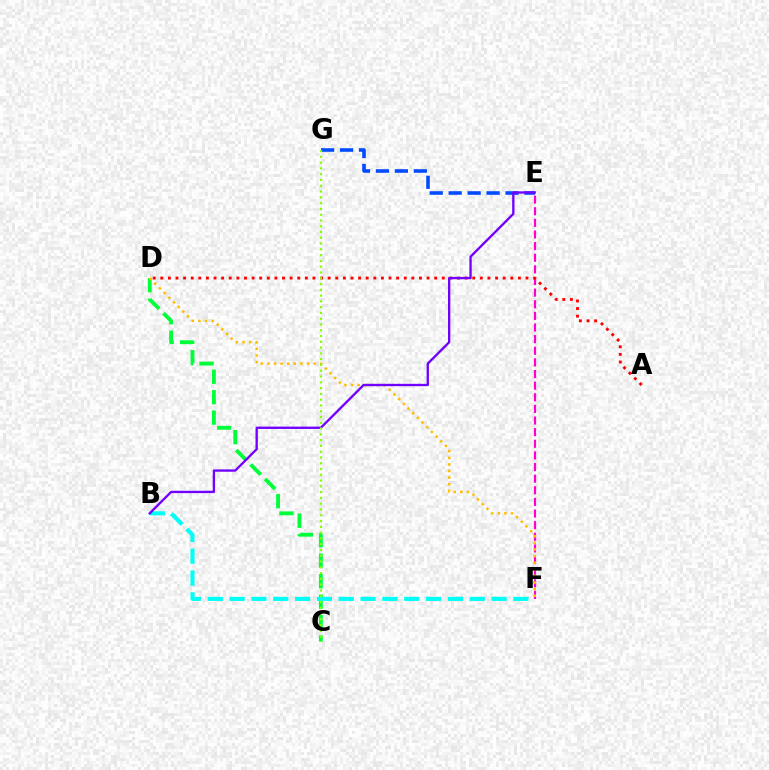{('E', 'F'): [{'color': '#ff00cf', 'line_style': 'dashed', 'thickness': 1.58}], ('E', 'G'): [{'color': '#004bff', 'line_style': 'dashed', 'thickness': 2.57}], ('C', 'D'): [{'color': '#00ff39', 'line_style': 'dashed', 'thickness': 2.78}], ('B', 'F'): [{'color': '#00fff6', 'line_style': 'dashed', 'thickness': 2.97}], ('A', 'D'): [{'color': '#ff0000', 'line_style': 'dotted', 'thickness': 2.07}], ('D', 'F'): [{'color': '#ffbd00', 'line_style': 'dotted', 'thickness': 1.8}], ('B', 'E'): [{'color': '#7200ff', 'line_style': 'solid', 'thickness': 1.68}], ('C', 'G'): [{'color': '#84ff00', 'line_style': 'dotted', 'thickness': 1.57}]}